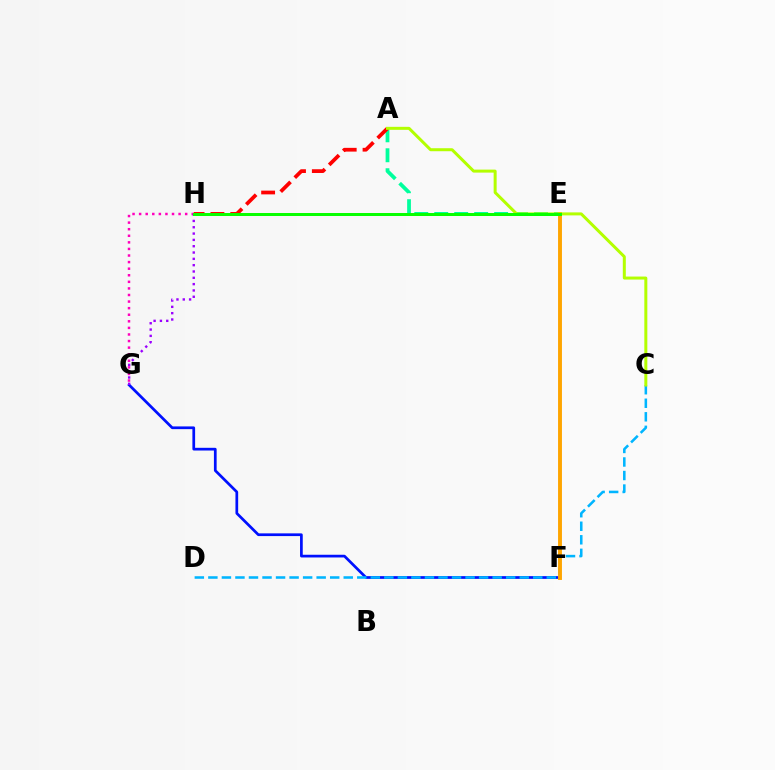{('A', 'E'): [{'color': '#00ff9d', 'line_style': 'dashed', 'thickness': 2.71}], ('F', 'G'): [{'color': '#0010ff', 'line_style': 'solid', 'thickness': 1.96}], ('A', 'H'): [{'color': '#ff0000', 'line_style': 'dashed', 'thickness': 2.7}], ('C', 'D'): [{'color': '#00b5ff', 'line_style': 'dashed', 'thickness': 1.84}], ('G', 'H'): [{'color': '#ff00bd', 'line_style': 'dotted', 'thickness': 1.79}, {'color': '#9b00ff', 'line_style': 'dotted', 'thickness': 1.72}], ('E', 'F'): [{'color': '#ffa500', 'line_style': 'solid', 'thickness': 2.81}], ('A', 'C'): [{'color': '#b3ff00', 'line_style': 'solid', 'thickness': 2.16}], ('E', 'H'): [{'color': '#08ff00', 'line_style': 'solid', 'thickness': 2.14}]}